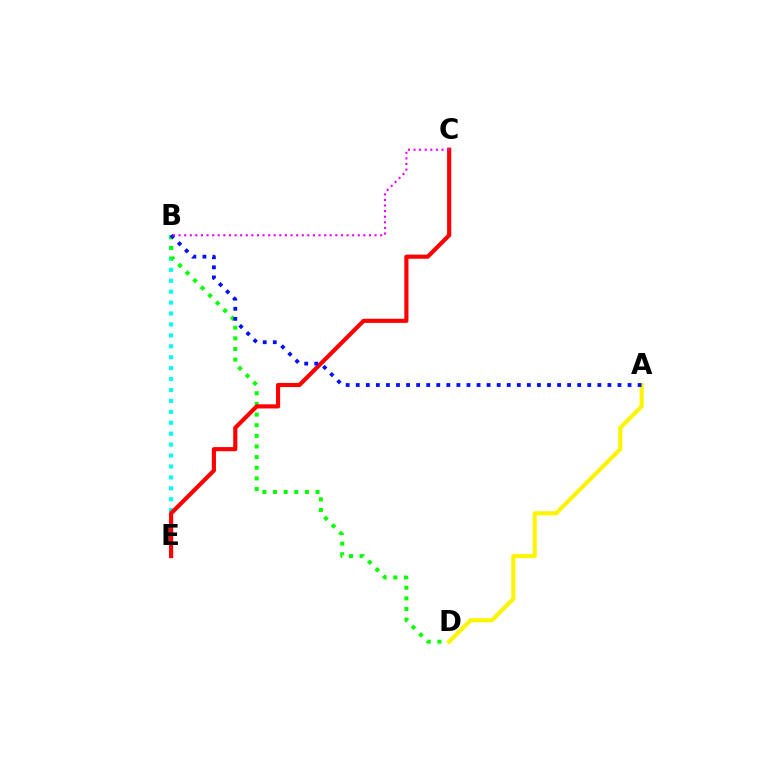{('B', 'E'): [{'color': '#00fff6', 'line_style': 'dotted', 'thickness': 2.97}], ('B', 'D'): [{'color': '#08ff00', 'line_style': 'dotted', 'thickness': 2.89}], ('C', 'E'): [{'color': '#ff0000', 'line_style': 'solid', 'thickness': 2.98}], ('A', 'D'): [{'color': '#fcf500', 'line_style': 'solid', 'thickness': 2.96}], ('A', 'B'): [{'color': '#0010ff', 'line_style': 'dotted', 'thickness': 2.74}], ('B', 'C'): [{'color': '#ee00ff', 'line_style': 'dotted', 'thickness': 1.52}]}